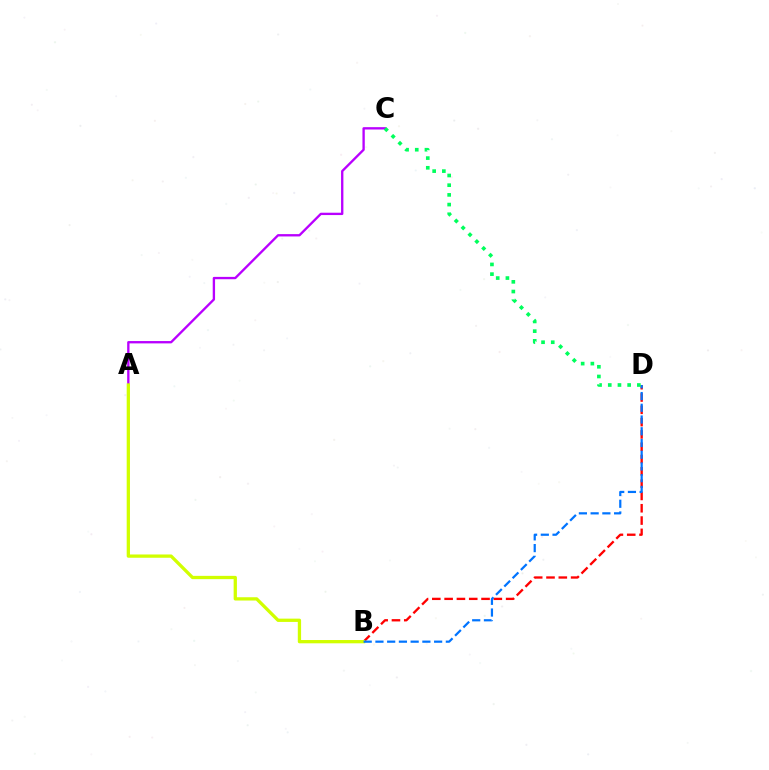{('B', 'D'): [{'color': '#ff0000', 'line_style': 'dashed', 'thickness': 1.67}, {'color': '#0074ff', 'line_style': 'dashed', 'thickness': 1.59}], ('A', 'C'): [{'color': '#b900ff', 'line_style': 'solid', 'thickness': 1.68}], ('A', 'B'): [{'color': '#d1ff00', 'line_style': 'solid', 'thickness': 2.37}], ('C', 'D'): [{'color': '#00ff5c', 'line_style': 'dotted', 'thickness': 2.63}]}